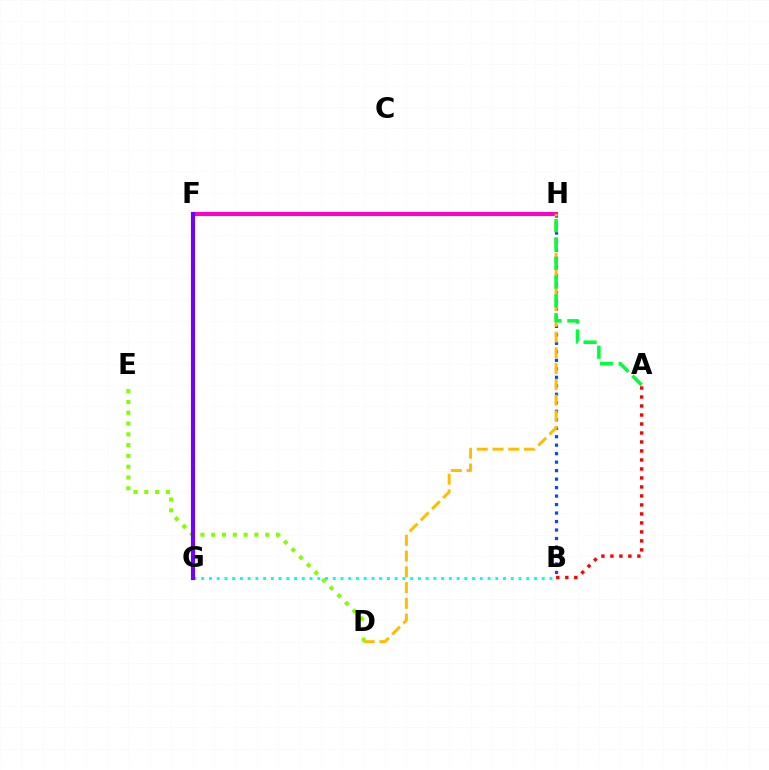{('B', 'H'): [{'color': '#004bff', 'line_style': 'dotted', 'thickness': 2.31}], ('A', 'B'): [{'color': '#ff0000', 'line_style': 'dotted', 'thickness': 2.44}], ('F', 'H'): [{'color': '#ff00cf', 'line_style': 'solid', 'thickness': 2.9}], ('D', 'H'): [{'color': '#ffbd00', 'line_style': 'dashed', 'thickness': 2.14}], ('D', 'E'): [{'color': '#84ff00', 'line_style': 'dotted', 'thickness': 2.93}], ('B', 'G'): [{'color': '#00fff6', 'line_style': 'dotted', 'thickness': 2.1}], ('A', 'H'): [{'color': '#00ff39', 'line_style': 'dashed', 'thickness': 2.56}], ('F', 'G'): [{'color': '#7200ff', 'line_style': 'solid', 'thickness': 2.97}]}